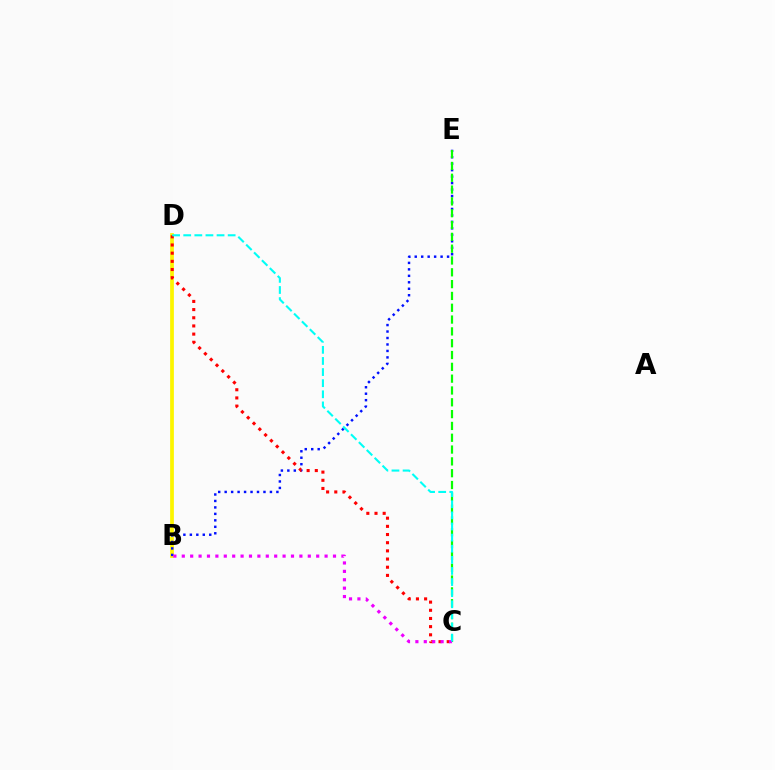{('B', 'D'): [{'color': '#fcf500', 'line_style': 'solid', 'thickness': 2.7}], ('B', 'E'): [{'color': '#0010ff', 'line_style': 'dotted', 'thickness': 1.76}], ('C', 'E'): [{'color': '#08ff00', 'line_style': 'dashed', 'thickness': 1.61}], ('C', 'D'): [{'color': '#ff0000', 'line_style': 'dotted', 'thickness': 2.22}, {'color': '#00fff6', 'line_style': 'dashed', 'thickness': 1.51}], ('B', 'C'): [{'color': '#ee00ff', 'line_style': 'dotted', 'thickness': 2.28}]}